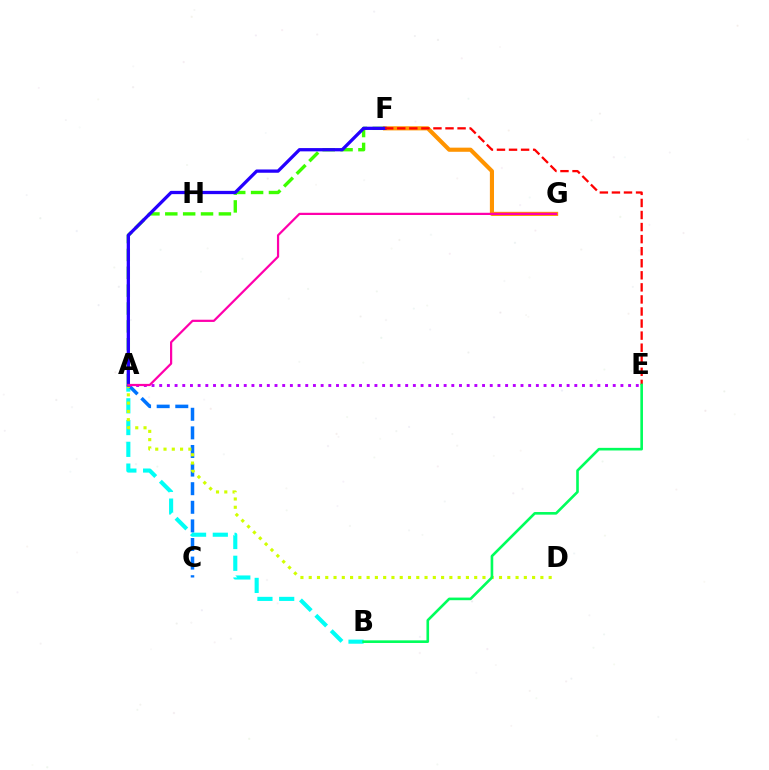{('A', 'F'): [{'color': '#3dff00', 'line_style': 'dashed', 'thickness': 2.43}, {'color': '#2500ff', 'line_style': 'solid', 'thickness': 2.36}], ('F', 'G'): [{'color': '#ff9400', 'line_style': 'solid', 'thickness': 2.97}], ('A', 'B'): [{'color': '#00fff6', 'line_style': 'dashed', 'thickness': 2.96}], ('A', 'C'): [{'color': '#0074ff', 'line_style': 'dashed', 'thickness': 2.53}], ('A', 'E'): [{'color': '#b900ff', 'line_style': 'dotted', 'thickness': 2.09}], ('A', 'D'): [{'color': '#d1ff00', 'line_style': 'dotted', 'thickness': 2.25}], ('E', 'F'): [{'color': '#ff0000', 'line_style': 'dashed', 'thickness': 1.64}], ('B', 'E'): [{'color': '#00ff5c', 'line_style': 'solid', 'thickness': 1.89}], ('A', 'G'): [{'color': '#ff00ac', 'line_style': 'solid', 'thickness': 1.6}]}